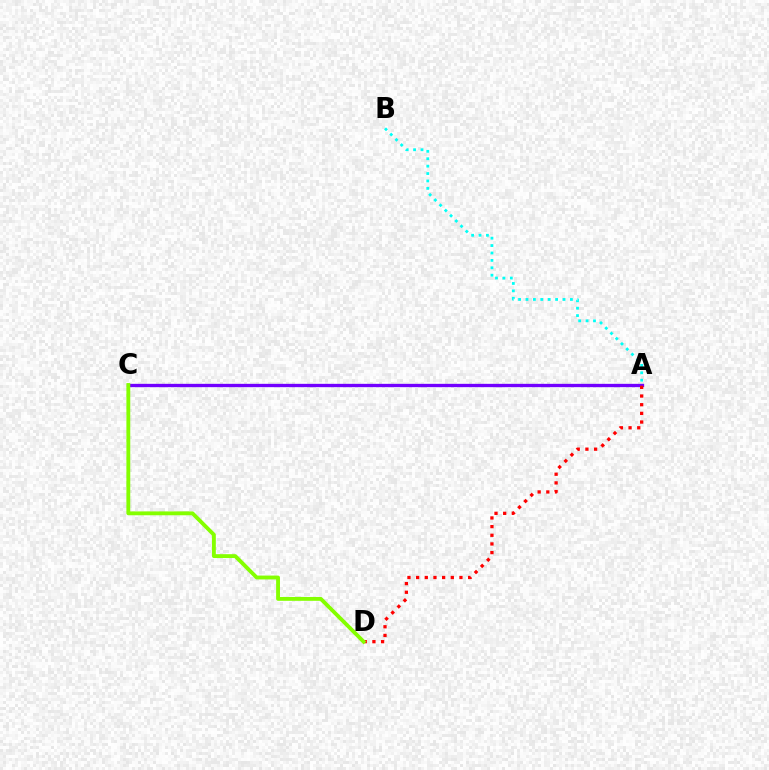{('A', 'C'): [{'color': '#7200ff', 'line_style': 'solid', 'thickness': 2.4}], ('A', 'D'): [{'color': '#ff0000', 'line_style': 'dotted', 'thickness': 2.36}], ('A', 'B'): [{'color': '#00fff6', 'line_style': 'dotted', 'thickness': 2.01}], ('C', 'D'): [{'color': '#84ff00', 'line_style': 'solid', 'thickness': 2.78}]}